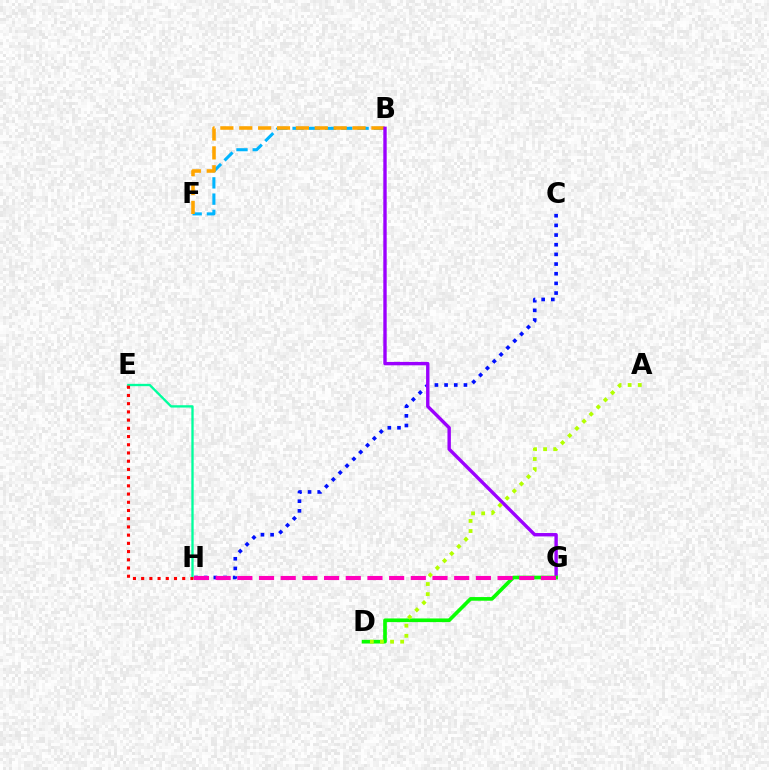{('B', 'F'): [{'color': '#00b5ff', 'line_style': 'dashed', 'thickness': 2.21}, {'color': '#ffa500', 'line_style': 'dashed', 'thickness': 2.56}], ('C', 'H'): [{'color': '#0010ff', 'line_style': 'dotted', 'thickness': 2.63}], ('E', 'H'): [{'color': '#00ff9d', 'line_style': 'solid', 'thickness': 1.68}, {'color': '#ff0000', 'line_style': 'dotted', 'thickness': 2.23}], ('B', 'G'): [{'color': '#9b00ff', 'line_style': 'solid', 'thickness': 2.44}], ('D', 'G'): [{'color': '#08ff00', 'line_style': 'solid', 'thickness': 2.63}], ('G', 'H'): [{'color': '#ff00bd', 'line_style': 'dashed', 'thickness': 2.95}], ('A', 'D'): [{'color': '#b3ff00', 'line_style': 'dotted', 'thickness': 2.75}]}